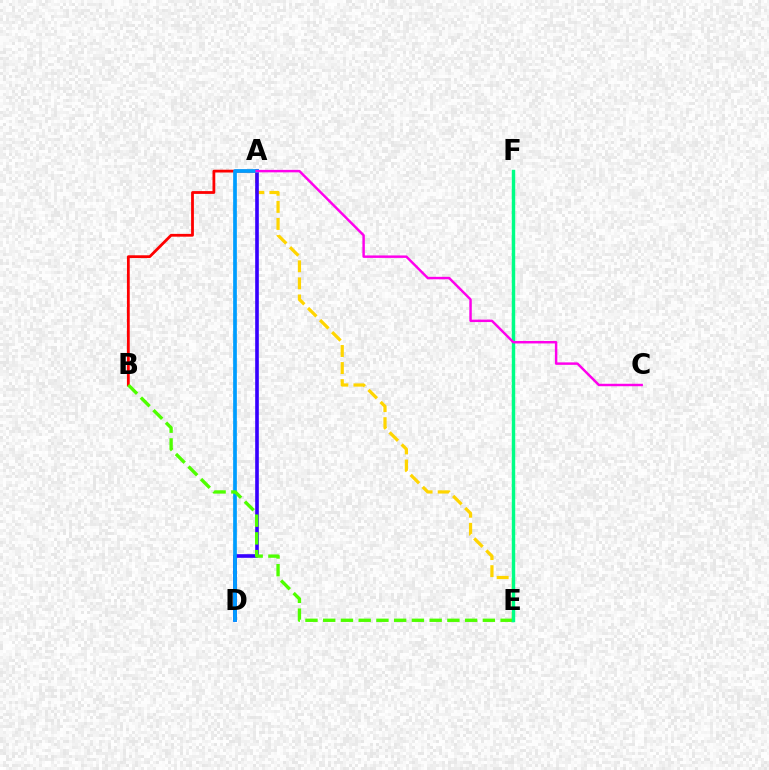{('A', 'E'): [{'color': '#ffd500', 'line_style': 'dashed', 'thickness': 2.32}], ('A', 'D'): [{'color': '#3700ff', 'line_style': 'solid', 'thickness': 2.61}, {'color': '#009eff', 'line_style': 'solid', 'thickness': 2.67}], ('A', 'B'): [{'color': '#ff0000', 'line_style': 'solid', 'thickness': 2.01}], ('B', 'E'): [{'color': '#4fff00', 'line_style': 'dashed', 'thickness': 2.41}], ('E', 'F'): [{'color': '#00ff86', 'line_style': 'solid', 'thickness': 2.47}], ('A', 'C'): [{'color': '#ff00ed', 'line_style': 'solid', 'thickness': 1.77}]}